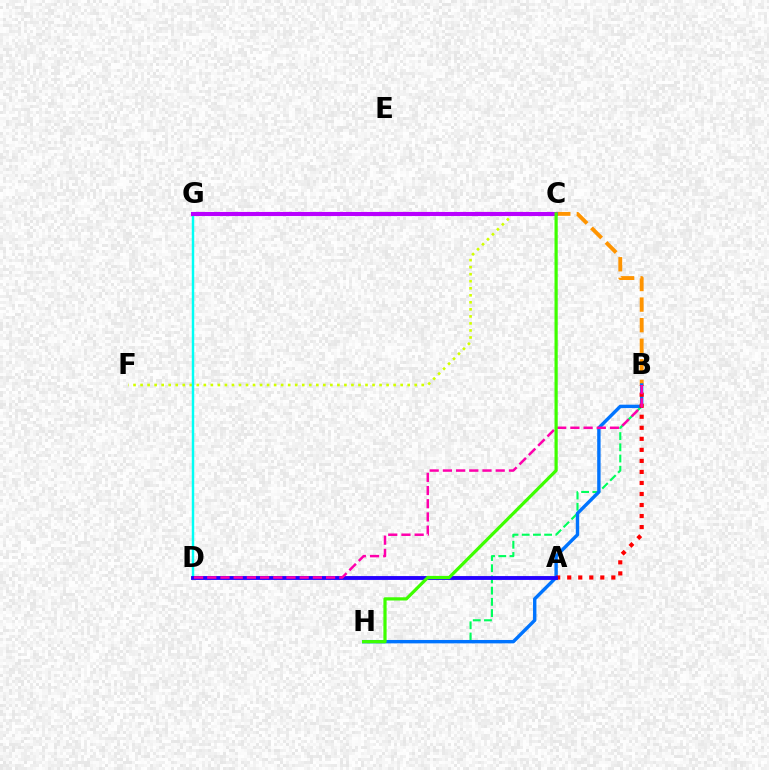{('C', 'F'): [{'color': '#d1ff00', 'line_style': 'dotted', 'thickness': 1.91}], ('B', 'H'): [{'color': '#00ff5c', 'line_style': 'dashed', 'thickness': 1.52}, {'color': '#0074ff', 'line_style': 'solid', 'thickness': 2.44}], ('B', 'C'): [{'color': '#ff9400', 'line_style': 'dashed', 'thickness': 2.79}], ('D', 'G'): [{'color': '#00fff6', 'line_style': 'solid', 'thickness': 1.76}], ('A', 'B'): [{'color': '#ff0000', 'line_style': 'dotted', 'thickness': 3.0}], ('C', 'G'): [{'color': '#b900ff', 'line_style': 'solid', 'thickness': 2.95}], ('A', 'D'): [{'color': '#2500ff', 'line_style': 'solid', 'thickness': 2.78}], ('B', 'D'): [{'color': '#ff00ac', 'line_style': 'dashed', 'thickness': 1.79}], ('C', 'H'): [{'color': '#3dff00', 'line_style': 'solid', 'thickness': 2.31}]}